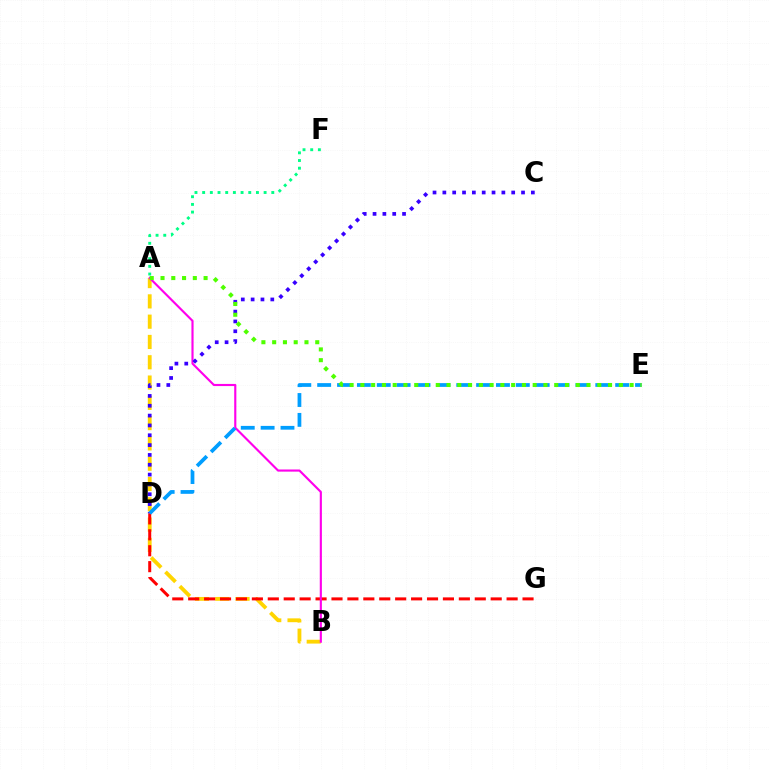{('A', 'B'): [{'color': '#ffd500', 'line_style': 'dashed', 'thickness': 2.76}, {'color': '#ff00ed', 'line_style': 'solid', 'thickness': 1.54}], ('D', 'G'): [{'color': '#ff0000', 'line_style': 'dashed', 'thickness': 2.16}], ('A', 'F'): [{'color': '#00ff86', 'line_style': 'dotted', 'thickness': 2.09}], ('C', 'D'): [{'color': '#3700ff', 'line_style': 'dotted', 'thickness': 2.67}], ('D', 'E'): [{'color': '#009eff', 'line_style': 'dashed', 'thickness': 2.7}], ('A', 'E'): [{'color': '#4fff00', 'line_style': 'dotted', 'thickness': 2.93}]}